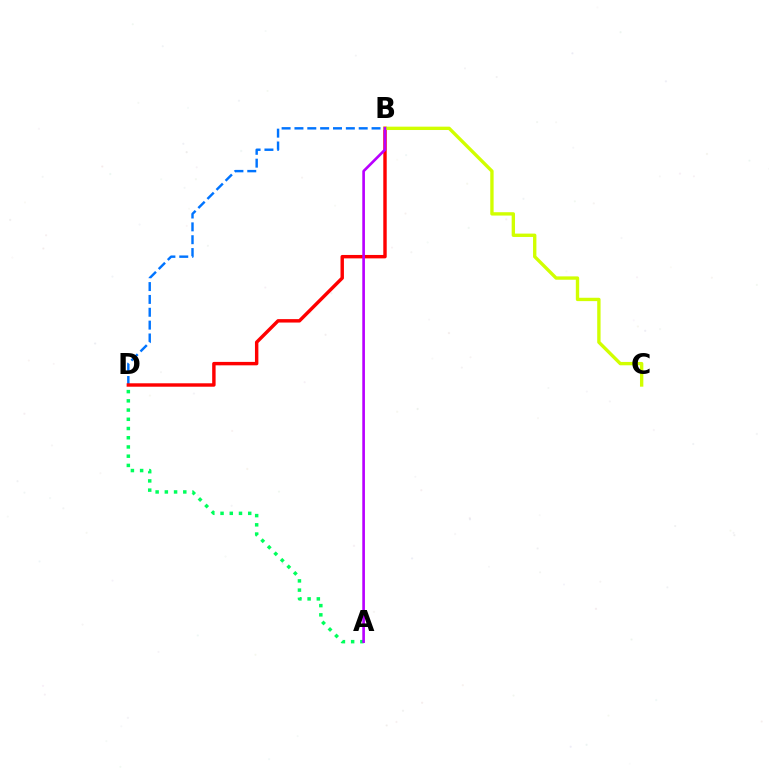{('B', 'D'): [{'color': '#0074ff', 'line_style': 'dashed', 'thickness': 1.75}, {'color': '#ff0000', 'line_style': 'solid', 'thickness': 2.47}], ('A', 'D'): [{'color': '#00ff5c', 'line_style': 'dotted', 'thickness': 2.51}], ('B', 'C'): [{'color': '#d1ff00', 'line_style': 'solid', 'thickness': 2.42}], ('A', 'B'): [{'color': '#b900ff', 'line_style': 'solid', 'thickness': 1.91}]}